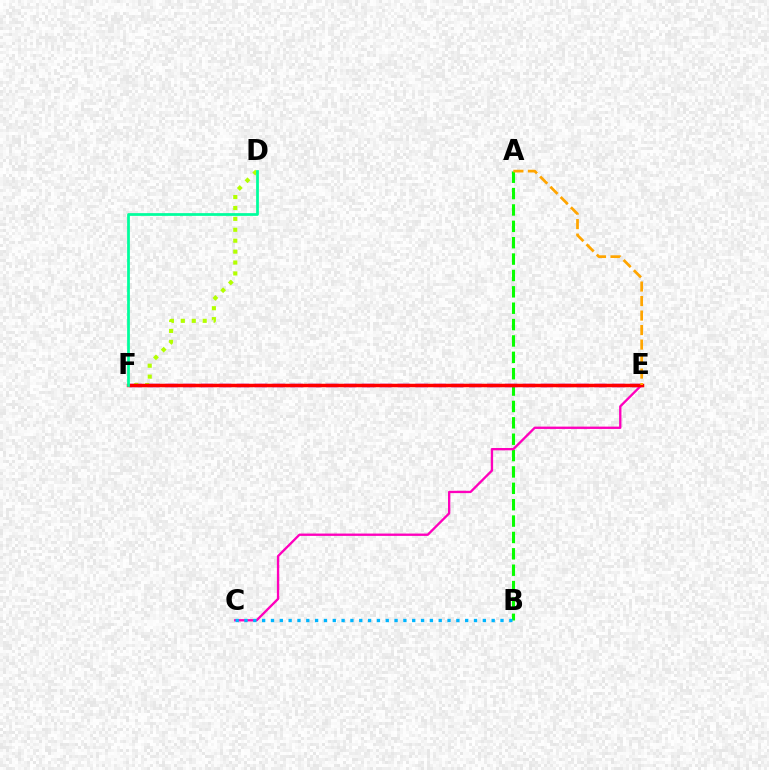{('A', 'B'): [{'color': '#08ff00', 'line_style': 'dashed', 'thickness': 2.22}], ('E', 'F'): [{'color': '#9b00ff', 'line_style': 'dashed', 'thickness': 2.43}, {'color': '#0010ff', 'line_style': 'dashed', 'thickness': 1.92}, {'color': '#ff0000', 'line_style': 'solid', 'thickness': 2.51}], ('C', 'E'): [{'color': '#ff00bd', 'line_style': 'solid', 'thickness': 1.68}], ('D', 'F'): [{'color': '#b3ff00', 'line_style': 'dotted', 'thickness': 2.96}, {'color': '#00ff9d', 'line_style': 'solid', 'thickness': 1.98}], ('B', 'C'): [{'color': '#00b5ff', 'line_style': 'dotted', 'thickness': 2.4}], ('A', 'E'): [{'color': '#ffa500', 'line_style': 'dashed', 'thickness': 1.97}]}